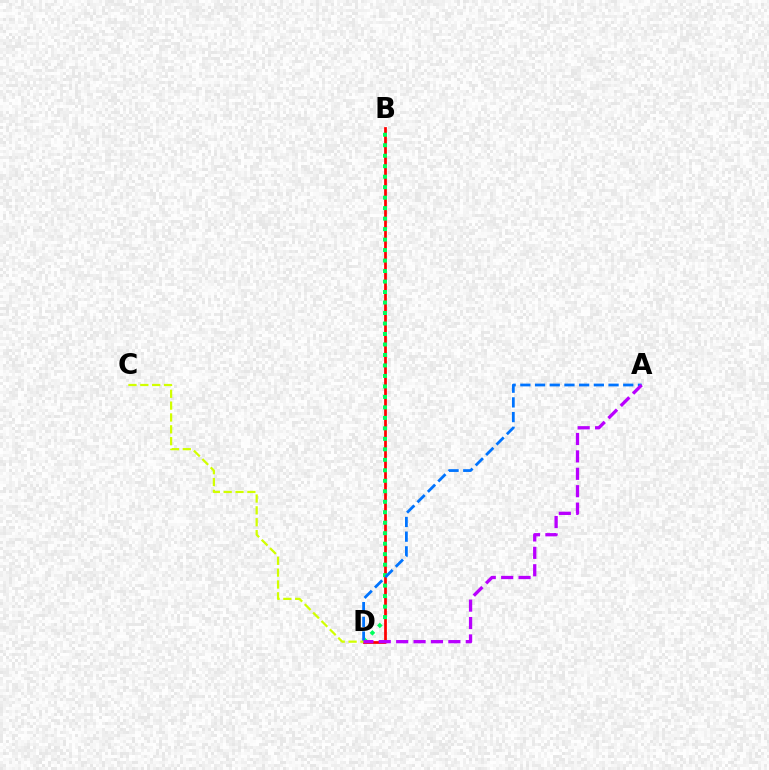{('B', 'D'): [{'color': '#ff0000', 'line_style': 'solid', 'thickness': 1.97}, {'color': '#00ff5c', 'line_style': 'dotted', 'thickness': 2.85}], ('A', 'D'): [{'color': '#0074ff', 'line_style': 'dashed', 'thickness': 2.0}, {'color': '#b900ff', 'line_style': 'dashed', 'thickness': 2.36}], ('C', 'D'): [{'color': '#d1ff00', 'line_style': 'dashed', 'thickness': 1.61}]}